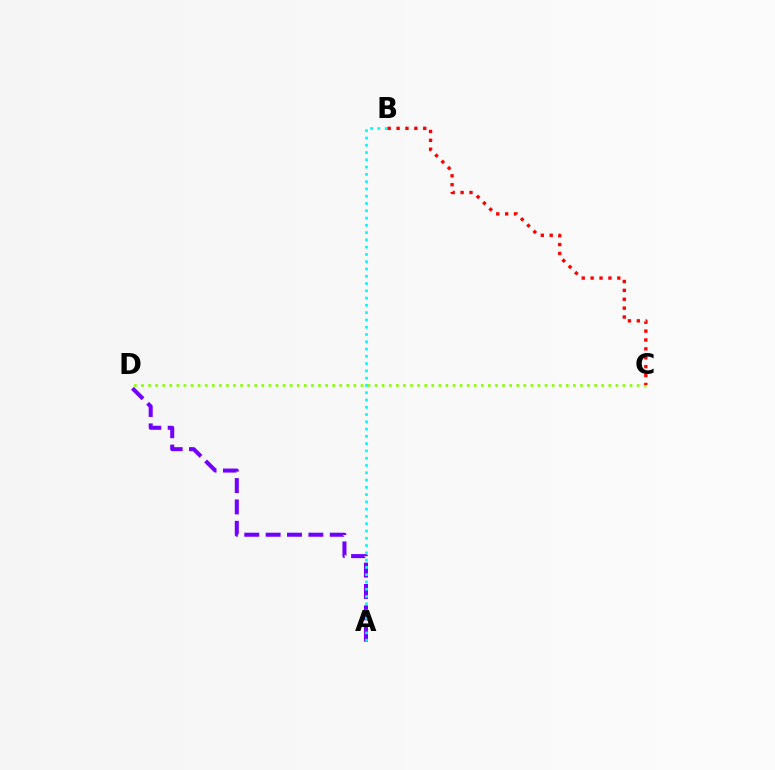{('C', 'D'): [{'color': '#84ff00', 'line_style': 'dotted', 'thickness': 1.92}], ('A', 'D'): [{'color': '#7200ff', 'line_style': 'dashed', 'thickness': 2.9}], ('A', 'B'): [{'color': '#00fff6', 'line_style': 'dotted', 'thickness': 1.98}], ('B', 'C'): [{'color': '#ff0000', 'line_style': 'dotted', 'thickness': 2.42}]}